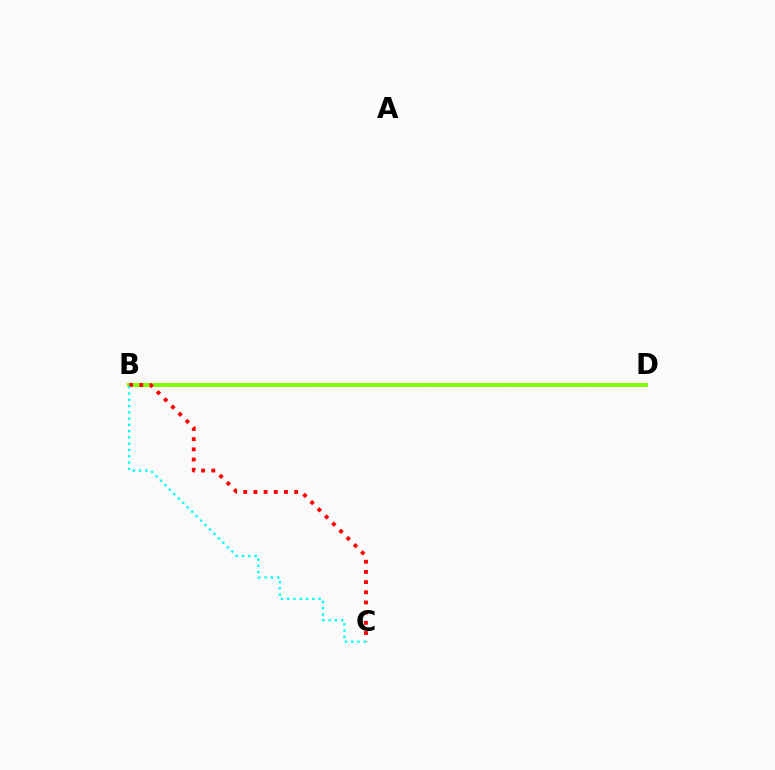{('B', 'D'): [{'color': '#7200ff', 'line_style': 'dotted', 'thickness': 1.98}, {'color': '#84ff00', 'line_style': 'solid', 'thickness': 2.83}], ('B', 'C'): [{'color': '#ff0000', 'line_style': 'dotted', 'thickness': 2.77}, {'color': '#00fff6', 'line_style': 'dotted', 'thickness': 1.71}]}